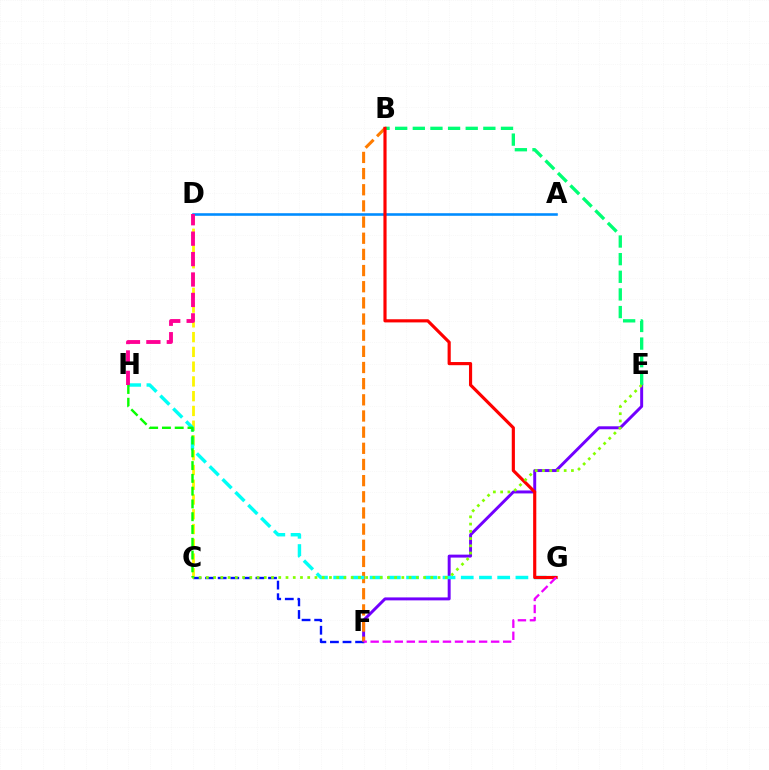{('C', 'D'): [{'color': '#fcf500', 'line_style': 'dashed', 'thickness': 2.01}], ('E', 'F'): [{'color': '#7200ff', 'line_style': 'solid', 'thickness': 2.13}], ('B', 'E'): [{'color': '#00ff74', 'line_style': 'dashed', 'thickness': 2.4}], ('A', 'D'): [{'color': '#008cff', 'line_style': 'solid', 'thickness': 1.86}], ('C', 'F'): [{'color': '#0010ff', 'line_style': 'dashed', 'thickness': 1.71}], ('B', 'F'): [{'color': '#ff7c00', 'line_style': 'dashed', 'thickness': 2.2}], ('G', 'H'): [{'color': '#00fff6', 'line_style': 'dashed', 'thickness': 2.48}], ('B', 'G'): [{'color': '#ff0000', 'line_style': 'solid', 'thickness': 2.27}], ('F', 'G'): [{'color': '#ee00ff', 'line_style': 'dashed', 'thickness': 1.64}], ('D', 'H'): [{'color': '#ff0094', 'line_style': 'dashed', 'thickness': 2.77}], ('C', 'E'): [{'color': '#84ff00', 'line_style': 'dotted', 'thickness': 1.97}], ('C', 'H'): [{'color': '#08ff00', 'line_style': 'dashed', 'thickness': 1.74}]}